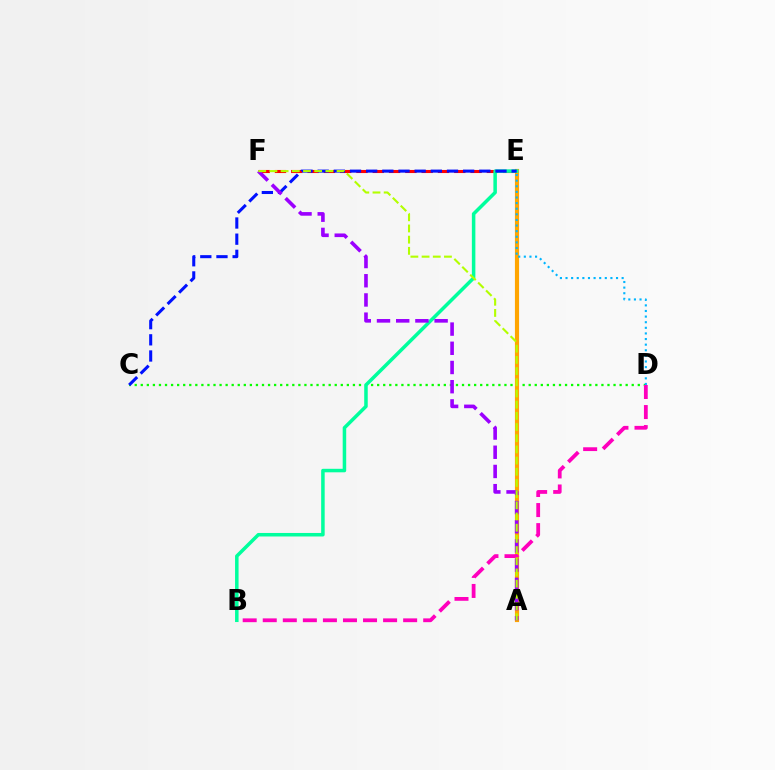{('C', 'D'): [{'color': '#08ff00', 'line_style': 'dotted', 'thickness': 1.65}], ('E', 'F'): [{'color': '#ff0000', 'line_style': 'dashed', 'thickness': 2.21}], ('A', 'E'): [{'color': '#ffa500', 'line_style': 'solid', 'thickness': 2.99}], ('B', 'E'): [{'color': '#00ff9d', 'line_style': 'solid', 'thickness': 2.53}], ('C', 'E'): [{'color': '#0010ff', 'line_style': 'dashed', 'thickness': 2.2}], ('B', 'D'): [{'color': '#ff00bd', 'line_style': 'dashed', 'thickness': 2.72}], ('D', 'E'): [{'color': '#00b5ff', 'line_style': 'dotted', 'thickness': 1.52}], ('A', 'F'): [{'color': '#9b00ff', 'line_style': 'dashed', 'thickness': 2.61}, {'color': '#b3ff00', 'line_style': 'dashed', 'thickness': 1.52}]}